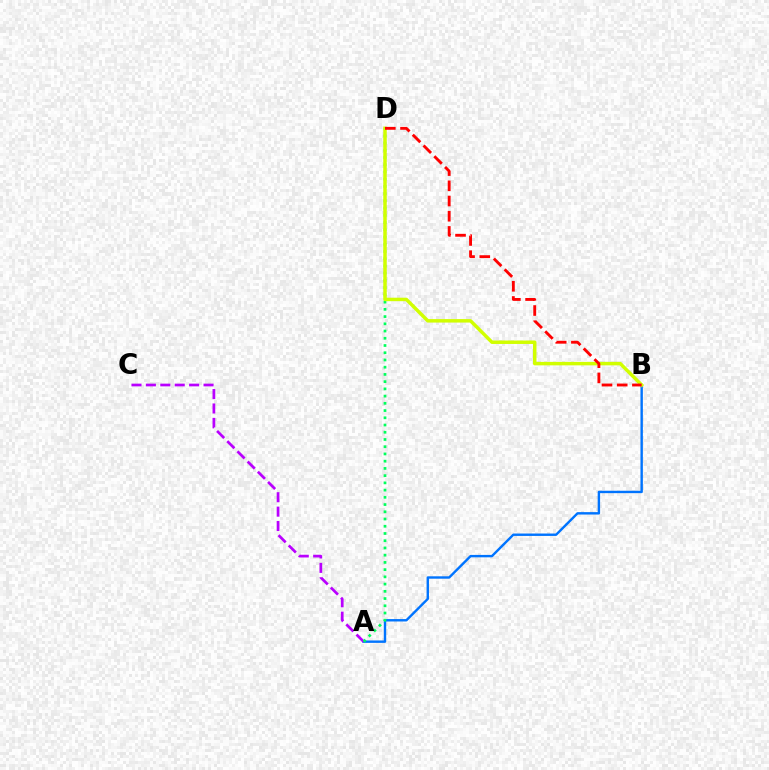{('A', 'B'): [{'color': '#0074ff', 'line_style': 'solid', 'thickness': 1.73}], ('A', 'C'): [{'color': '#b900ff', 'line_style': 'dashed', 'thickness': 1.96}], ('A', 'D'): [{'color': '#00ff5c', 'line_style': 'dotted', 'thickness': 1.96}], ('B', 'D'): [{'color': '#d1ff00', 'line_style': 'solid', 'thickness': 2.5}, {'color': '#ff0000', 'line_style': 'dashed', 'thickness': 2.07}]}